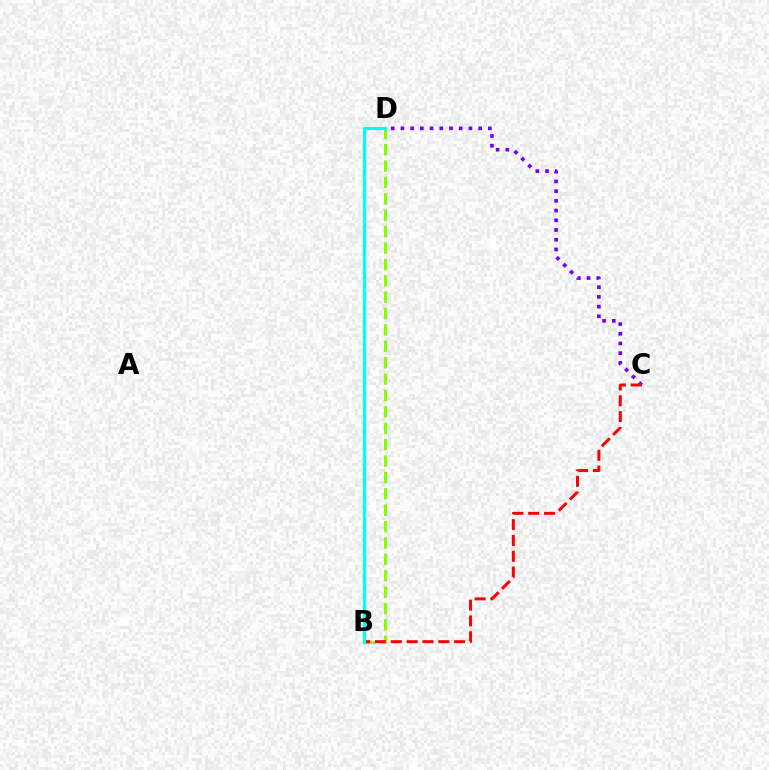{('B', 'D'): [{'color': '#84ff00', 'line_style': 'dashed', 'thickness': 2.23}, {'color': '#00fff6', 'line_style': 'solid', 'thickness': 2.32}], ('C', 'D'): [{'color': '#7200ff', 'line_style': 'dotted', 'thickness': 2.64}], ('B', 'C'): [{'color': '#ff0000', 'line_style': 'dashed', 'thickness': 2.15}]}